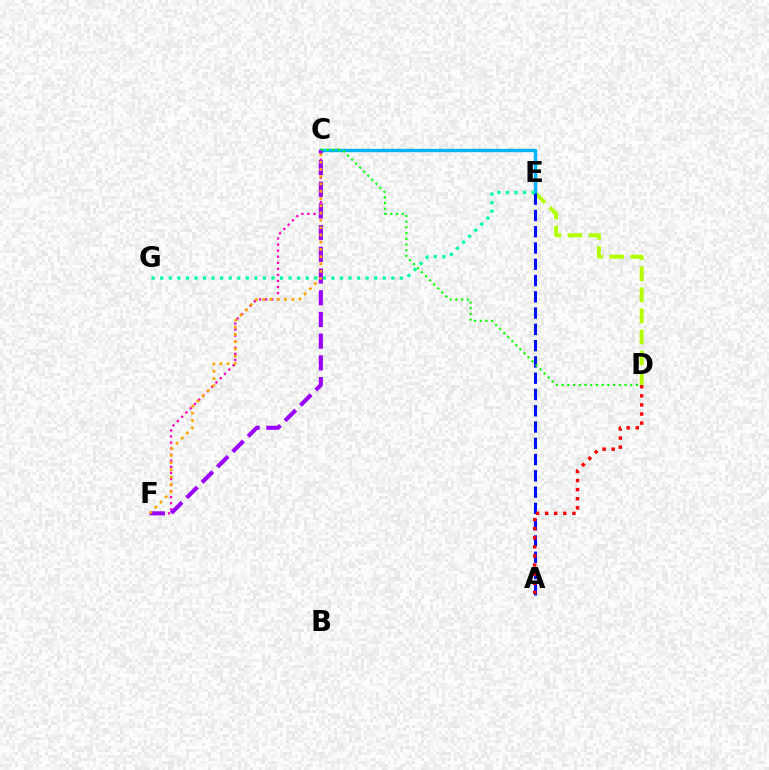{('D', 'E'): [{'color': '#b3ff00', 'line_style': 'dashed', 'thickness': 2.86}], ('C', 'E'): [{'color': '#00b5ff', 'line_style': 'solid', 'thickness': 2.43}], ('A', 'E'): [{'color': '#0010ff', 'line_style': 'dashed', 'thickness': 2.21}], ('E', 'G'): [{'color': '#00ff9d', 'line_style': 'dotted', 'thickness': 2.33}], ('C', 'F'): [{'color': '#ff00bd', 'line_style': 'dotted', 'thickness': 1.65}, {'color': '#9b00ff', 'line_style': 'dashed', 'thickness': 2.95}, {'color': '#ffa500', 'line_style': 'dotted', 'thickness': 1.98}], ('A', 'D'): [{'color': '#ff0000', 'line_style': 'dotted', 'thickness': 2.47}], ('C', 'D'): [{'color': '#08ff00', 'line_style': 'dotted', 'thickness': 1.55}]}